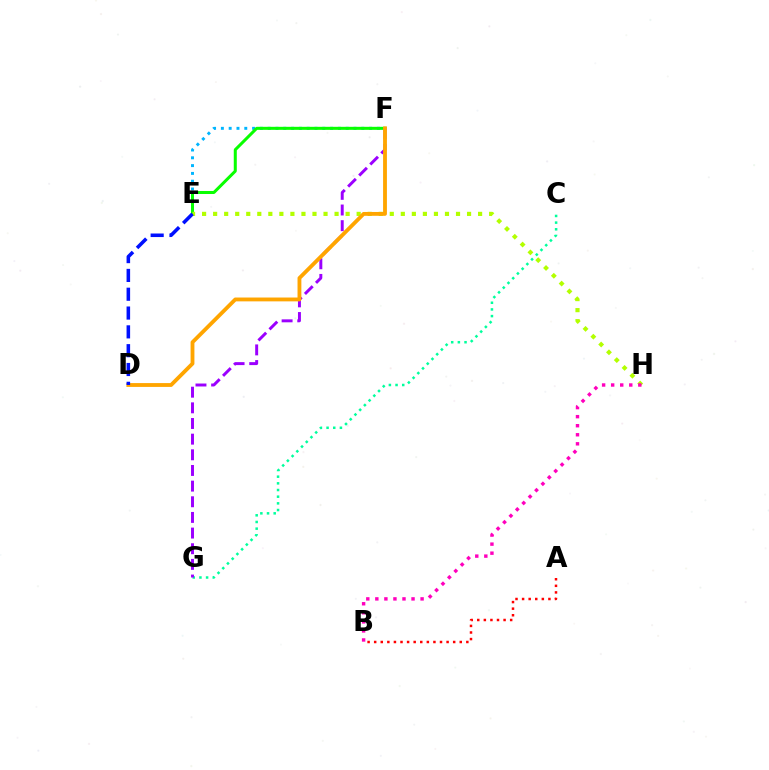{('E', 'F'): [{'color': '#00b5ff', 'line_style': 'dotted', 'thickness': 2.12}, {'color': '#08ff00', 'line_style': 'solid', 'thickness': 2.18}], ('C', 'G'): [{'color': '#00ff9d', 'line_style': 'dotted', 'thickness': 1.81}], ('E', 'H'): [{'color': '#b3ff00', 'line_style': 'dotted', 'thickness': 3.0}], ('F', 'G'): [{'color': '#9b00ff', 'line_style': 'dashed', 'thickness': 2.13}], ('A', 'B'): [{'color': '#ff0000', 'line_style': 'dotted', 'thickness': 1.79}], ('D', 'F'): [{'color': '#ffa500', 'line_style': 'solid', 'thickness': 2.76}], ('D', 'E'): [{'color': '#0010ff', 'line_style': 'dashed', 'thickness': 2.56}], ('B', 'H'): [{'color': '#ff00bd', 'line_style': 'dotted', 'thickness': 2.46}]}